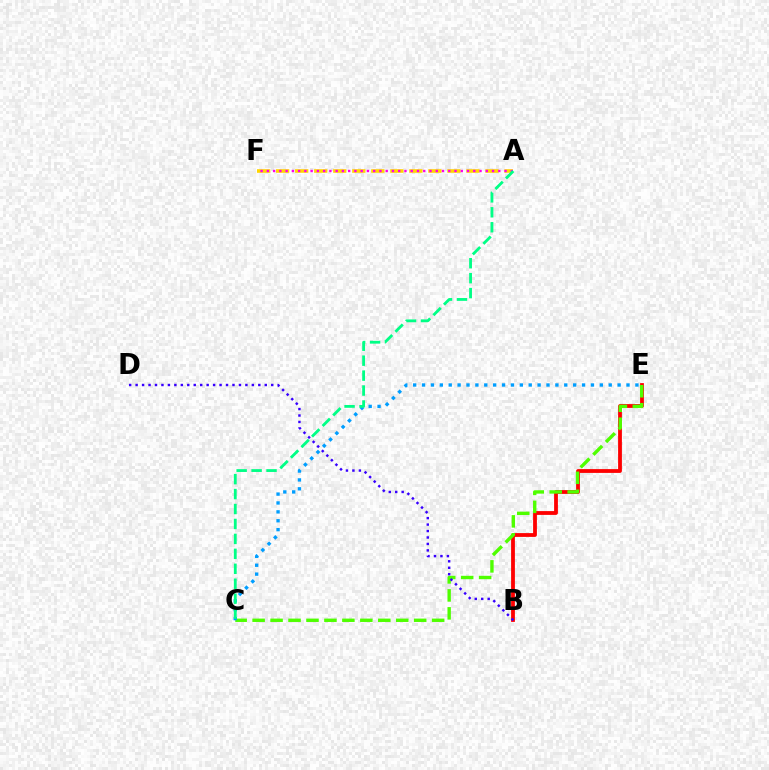{('B', 'E'): [{'color': '#ff0000', 'line_style': 'solid', 'thickness': 2.73}], ('A', 'F'): [{'color': '#ffd500', 'line_style': 'dashed', 'thickness': 2.59}, {'color': '#ff00ed', 'line_style': 'dotted', 'thickness': 1.7}], ('C', 'E'): [{'color': '#4fff00', 'line_style': 'dashed', 'thickness': 2.44}, {'color': '#009eff', 'line_style': 'dotted', 'thickness': 2.42}], ('B', 'D'): [{'color': '#3700ff', 'line_style': 'dotted', 'thickness': 1.75}], ('A', 'C'): [{'color': '#00ff86', 'line_style': 'dashed', 'thickness': 2.03}]}